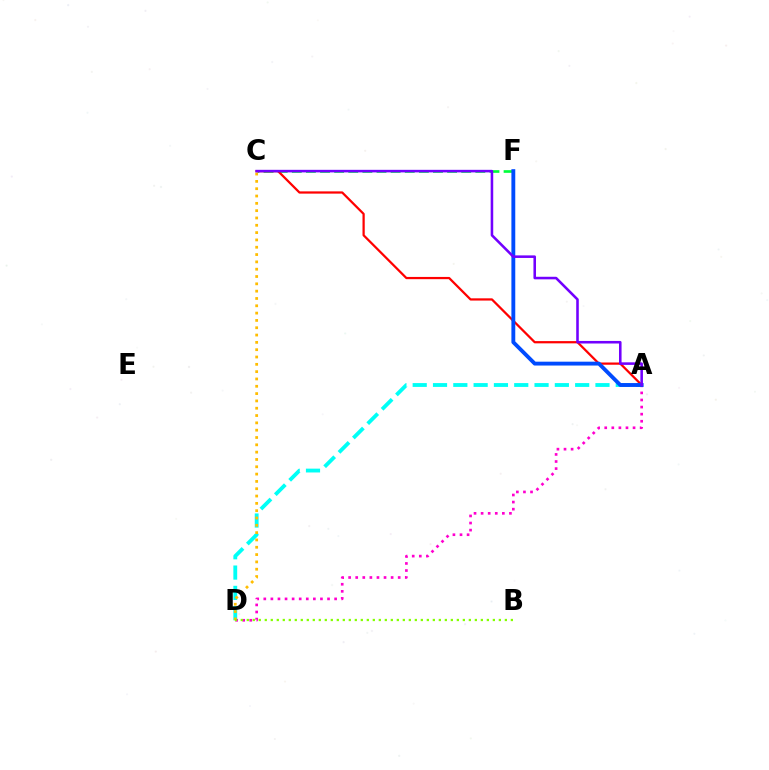{('A', 'D'): [{'color': '#00fff6', 'line_style': 'dashed', 'thickness': 2.76}, {'color': '#ff00cf', 'line_style': 'dotted', 'thickness': 1.92}], ('C', 'F'): [{'color': '#00ff39', 'line_style': 'dashed', 'thickness': 1.92}], ('A', 'C'): [{'color': '#ff0000', 'line_style': 'solid', 'thickness': 1.61}, {'color': '#7200ff', 'line_style': 'solid', 'thickness': 1.85}], ('A', 'F'): [{'color': '#004bff', 'line_style': 'solid', 'thickness': 2.78}], ('C', 'D'): [{'color': '#ffbd00', 'line_style': 'dotted', 'thickness': 1.99}], ('B', 'D'): [{'color': '#84ff00', 'line_style': 'dotted', 'thickness': 1.63}]}